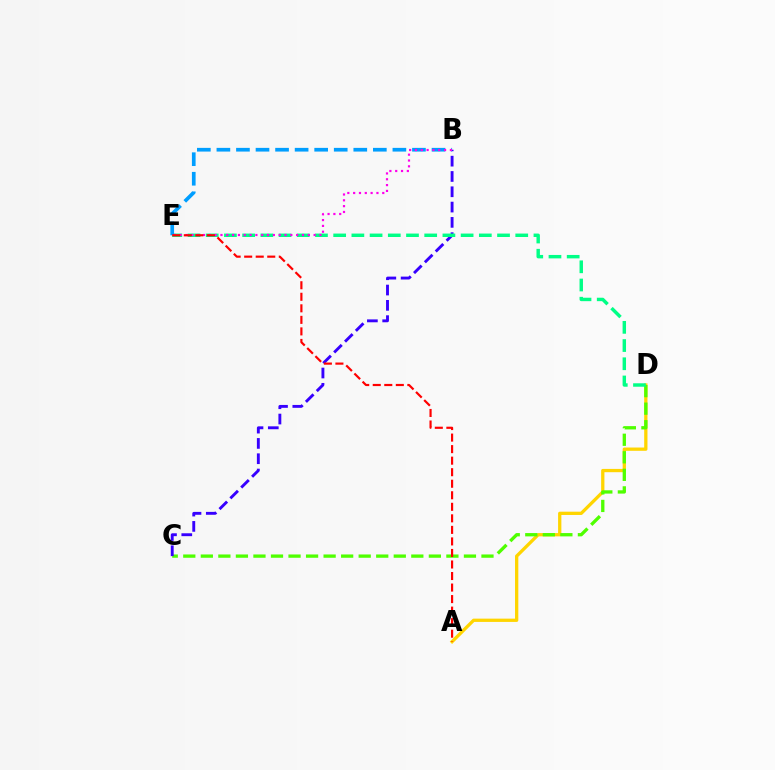{('A', 'D'): [{'color': '#ffd500', 'line_style': 'solid', 'thickness': 2.36}], ('C', 'D'): [{'color': '#4fff00', 'line_style': 'dashed', 'thickness': 2.38}], ('B', 'C'): [{'color': '#3700ff', 'line_style': 'dashed', 'thickness': 2.08}], ('D', 'E'): [{'color': '#00ff86', 'line_style': 'dashed', 'thickness': 2.47}], ('B', 'E'): [{'color': '#009eff', 'line_style': 'dashed', 'thickness': 2.66}, {'color': '#ff00ed', 'line_style': 'dotted', 'thickness': 1.58}], ('A', 'E'): [{'color': '#ff0000', 'line_style': 'dashed', 'thickness': 1.57}]}